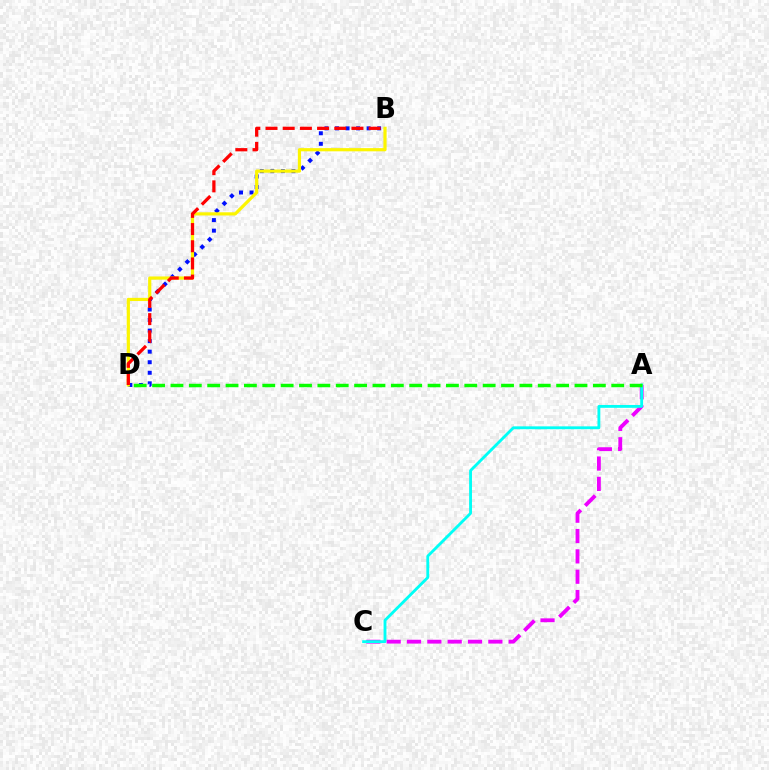{('B', 'D'): [{'color': '#0010ff', 'line_style': 'dotted', 'thickness': 2.86}, {'color': '#fcf500', 'line_style': 'solid', 'thickness': 2.3}, {'color': '#ff0000', 'line_style': 'dashed', 'thickness': 2.33}], ('A', 'C'): [{'color': '#ee00ff', 'line_style': 'dashed', 'thickness': 2.76}, {'color': '#00fff6', 'line_style': 'solid', 'thickness': 2.05}], ('A', 'D'): [{'color': '#08ff00', 'line_style': 'dashed', 'thickness': 2.5}]}